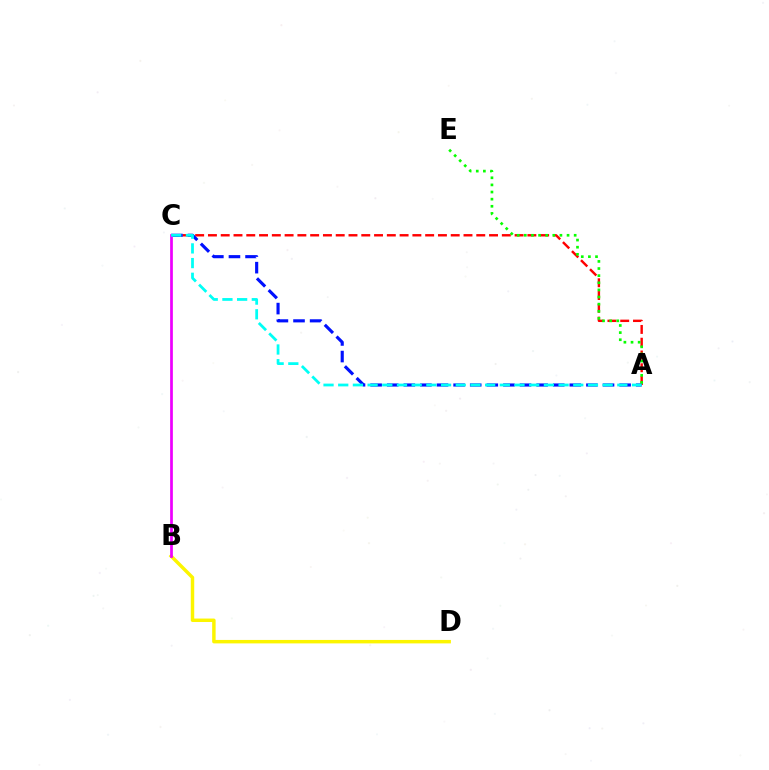{('A', 'C'): [{'color': '#ff0000', 'line_style': 'dashed', 'thickness': 1.74}, {'color': '#0010ff', 'line_style': 'dashed', 'thickness': 2.26}, {'color': '#00fff6', 'line_style': 'dashed', 'thickness': 2.0}], ('B', 'D'): [{'color': '#fcf500', 'line_style': 'solid', 'thickness': 2.49}], ('B', 'C'): [{'color': '#ee00ff', 'line_style': 'solid', 'thickness': 1.96}], ('A', 'E'): [{'color': '#08ff00', 'line_style': 'dotted', 'thickness': 1.93}]}